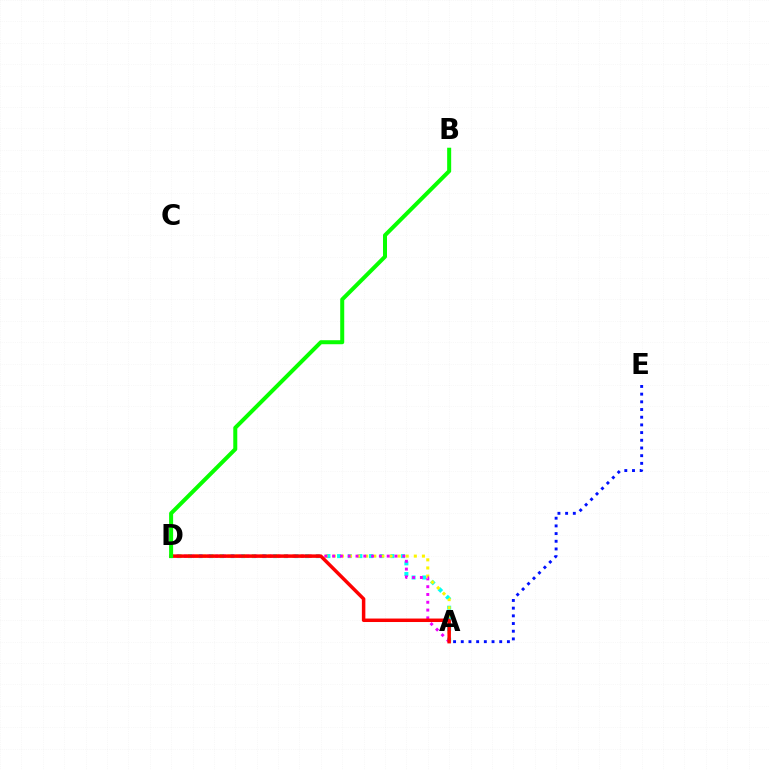{('A', 'D'): [{'color': '#00fff6', 'line_style': 'dotted', 'thickness': 2.89}, {'color': '#fcf500', 'line_style': 'dotted', 'thickness': 2.2}, {'color': '#ee00ff', 'line_style': 'dotted', 'thickness': 2.12}, {'color': '#ff0000', 'line_style': 'solid', 'thickness': 2.51}], ('A', 'E'): [{'color': '#0010ff', 'line_style': 'dotted', 'thickness': 2.09}], ('B', 'D'): [{'color': '#08ff00', 'line_style': 'solid', 'thickness': 2.89}]}